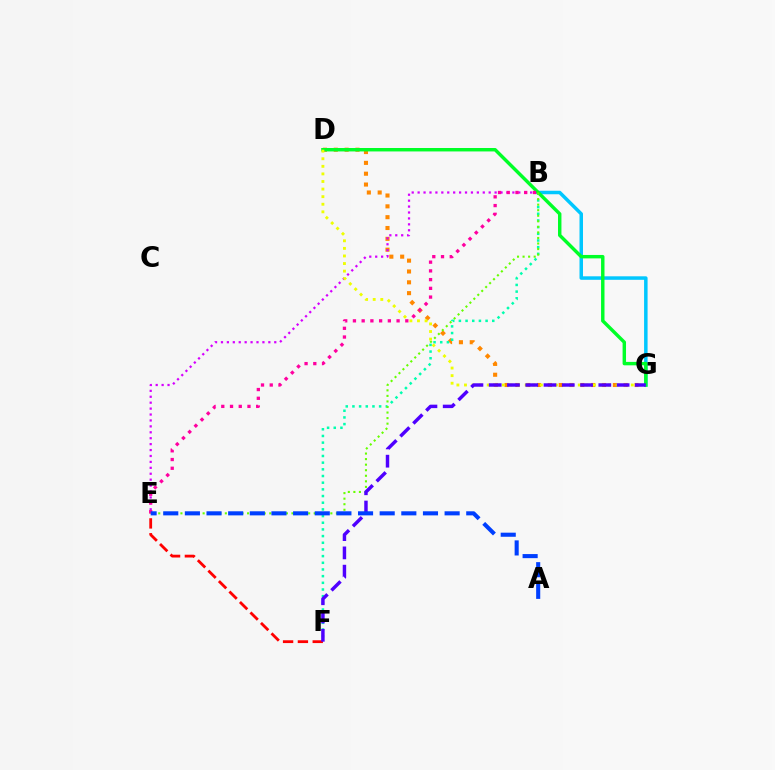{('D', 'G'): [{'color': '#ff8800', 'line_style': 'dotted', 'thickness': 2.94}, {'color': '#00ff27', 'line_style': 'solid', 'thickness': 2.47}, {'color': '#eeff00', 'line_style': 'dotted', 'thickness': 2.06}], ('B', 'F'): [{'color': '#00ffaf', 'line_style': 'dotted', 'thickness': 1.81}], ('B', 'G'): [{'color': '#00c7ff', 'line_style': 'solid', 'thickness': 2.52}], ('B', 'E'): [{'color': '#d600ff', 'line_style': 'dotted', 'thickness': 1.61}, {'color': '#66ff00', 'line_style': 'dotted', 'thickness': 1.51}, {'color': '#ff00a0', 'line_style': 'dotted', 'thickness': 2.37}], ('E', 'F'): [{'color': '#ff0000', 'line_style': 'dashed', 'thickness': 2.01}], ('F', 'G'): [{'color': '#4f00ff', 'line_style': 'dashed', 'thickness': 2.48}], ('A', 'E'): [{'color': '#003fff', 'line_style': 'dashed', 'thickness': 2.94}]}